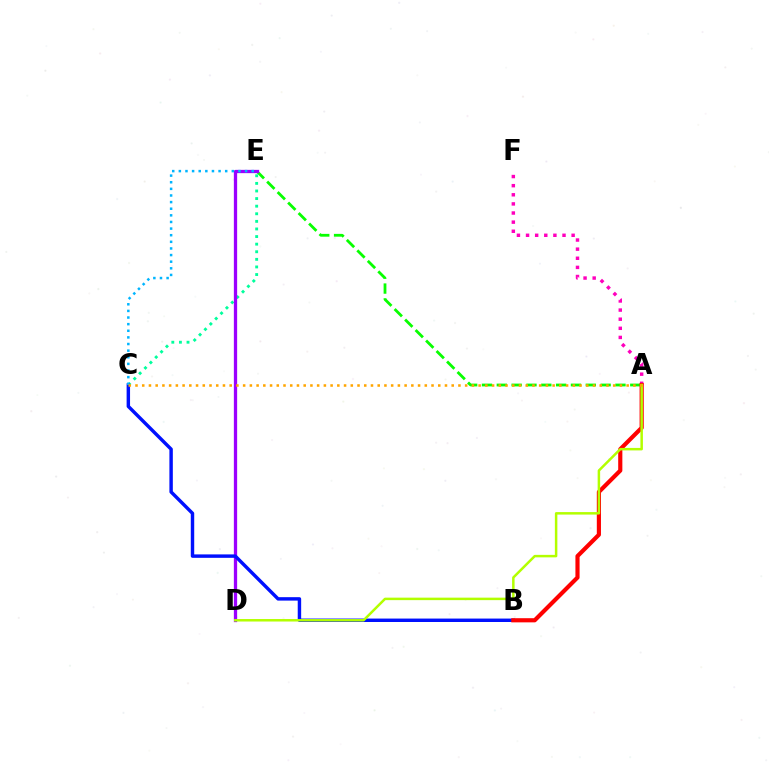{('A', 'E'): [{'color': '#08ff00', 'line_style': 'dashed', 'thickness': 2.01}], ('C', 'E'): [{'color': '#00ff9d', 'line_style': 'dotted', 'thickness': 2.06}, {'color': '#00b5ff', 'line_style': 'dotted', 'thickness': 1.8}], ('A', 'F'): [{'color': '#ff00bd', 'line_style': 'dotted', 'thickness': 2.48}], ('D', 'E'): [{'color': '#9b00ff', 'line_style': 'solid', 'thickness': 2.36}], ('B', 'C'): [{'color': '#0010ff', 'line_style': 'solid', 'thickness': 2.47}], ('A', 'B'): [{'color': '#ff0000', 'line_style': 'solid', 'thickness': 2.99}], ('A', 'D'): [{'color': '#b3ff00', 'line_style': 'solid', 'thickness': 1.79}], ('A', 'C'): [{'color': '#ffa500', 'line_style': 'dotted', 'thickness': 1.83}]}